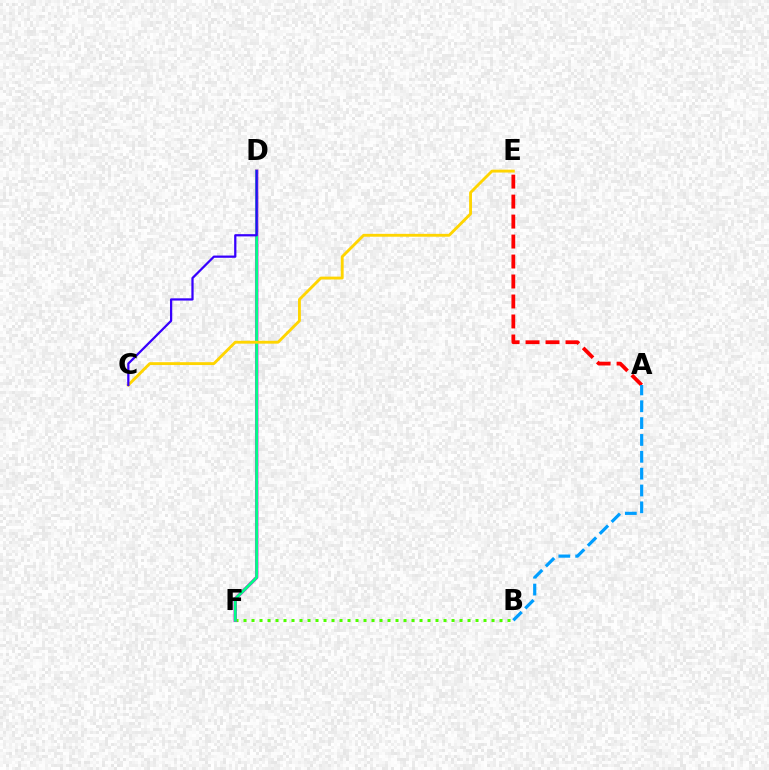{('A', 'E'): [{'color': '#ff0000', 'line_style': 'dashed', 'thickness': 2.71}], ('B', 'F'): [{'color': '#4fff00', 'line_style': 'dotted', 'thickness': 2.17}], ('D', 'F'): [{'color': '#ff00ed', 'line_style': 'solid', 'thickness': 2.46}, {'color': '#00ff86', 'line_style': 'solid', 'thickness': 2.08}], ('A', 'B'): [{'color': '#009eff', 'line_style': 'dashed', 'thickness': 2.29}], ('C', 'E'): [{'color': '#ffd500', 'line_style': 'solid', 'thickness': 2.06}], ('C', 'D'): [{'color': '#3700ff', 'line_style': 'solid', 'thickness': 1.62}]}